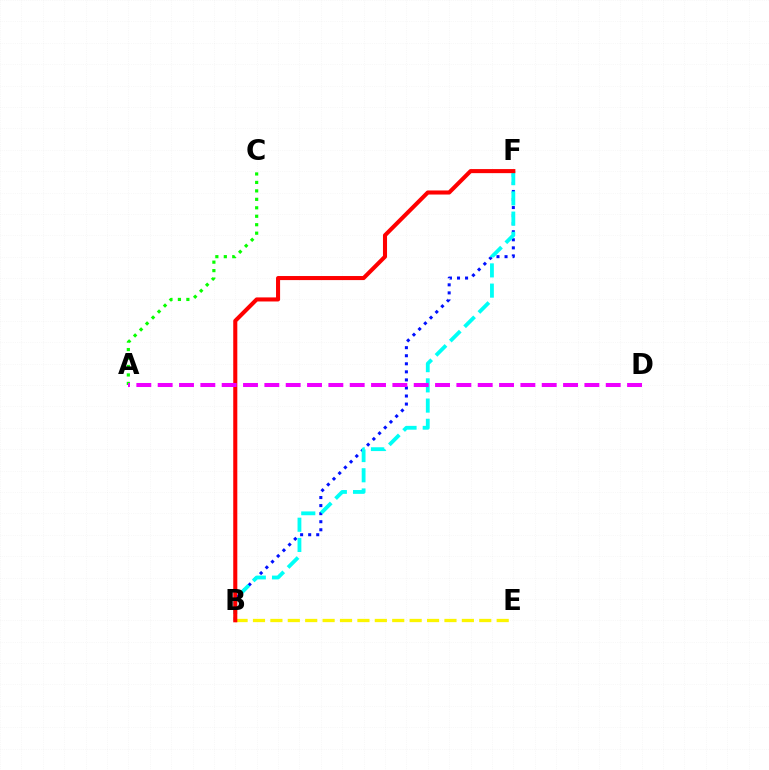{('B', 'F'): [{'color': '#0010ff', 'line_style': 'dotted', 'thickness': 2.19}, {'color': '#00fff6', 'line_style': 'dashed', 'thickness': 2.75}, {'color': '#ff0000', 'line_style': 'solid', 'thickness': 2.93}], ('B', 'E'): [{'color': '#fcf500', 'line_style': 'dashed', 'thickness': 2.36}], ('A', 'C'): [{'color': '#08ff00', 'line_style': 'dotted', 'thickness': 2.3}], ('A', 'D'): [{'color': '#ee00ff', 'line_style': 'dashed', 'thickness': 2.9}]}